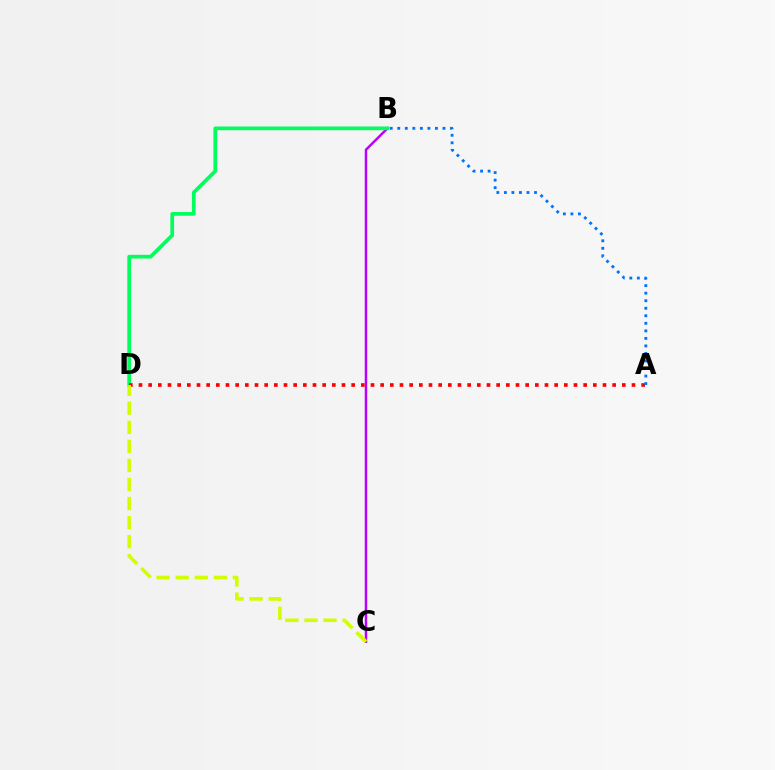{('B', 'C'): [{'color': '#b900ff', 'line_style': 'solid', 'thickness': 1.76}], ('B', 'D'): [{'color': '#00ff5c', 'line_style': 'solid', 'thickness': 2.67}], ('A', 'D'): [{'color': '#ff0000', 'line_style': 'dotted', 'thickness': 2.63}], ('C', 'D'): [{'color': '#d1ff00', 'line_style': 'dashed', 'thickness': 2.59}], ('A', 'B'): [{'color': '#0074ff', 'line_style': 'dotted', 'thickness': 2.05}]}